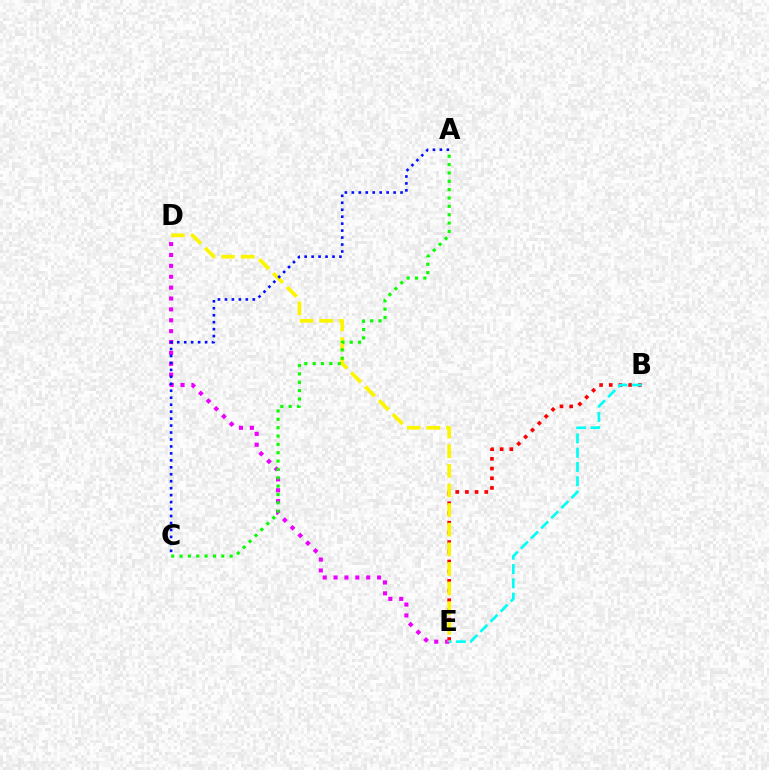{('B', 'E'): [{'color': '#ff0000', 'line_style': 'dotted', 'thickness': 2.63}, {'color': '#00fff6', 'line_style': 'dashed', 'thickness': 1.94}], ('D', 'E'): [{'color': '#ee00ff', 'line_style': 'dotted', 'thickness': 2.96}, {'color': '#fcf500', 'line_style': 'dashed', 'thickness': 2.66}], ('A', 'C'): [{'color': '#08ff00', 'line_style': 'dotted', 'thickness': 2.27}, {'color': '#0010ff', 'line_style': 'dotted', 'thickness': 1.89}]}